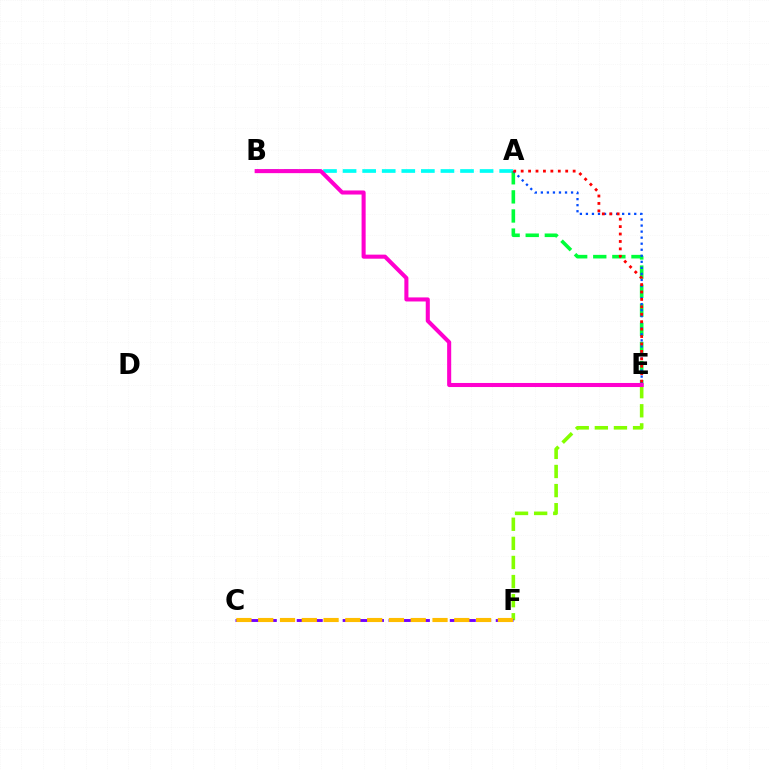{('A', 'B'): [{'color': '#00fff6', 'line_style': 'dashed', 'thickness': 2.66}], ('E', 'F'): [{'color': '#84ff00', 'line_style': 'dashed', 'thickness': 2.6}], ('A', 'E'): [{'color': '#00ff39', 'line_style': 'dashed', 'thickness': 2.59}, {'color': '#004bff', 'line_style': 'dotted', 'thickness': 1.64}, {'color': '#ff0000', 'line_style': 'dotted', 'thickness': 2.02}], ('C', 'F'): [{'color': '#7200ff', 'line_style': 'dashed', 'thickness': 2.08}, {'color': '#ffbd00', 'line_style': 'dashed', 'thickness': 2.96}], ('B', 'E'): [{'color': '#ff00cf', 'line_style': 'solid', 'thickness': 2.93}]}